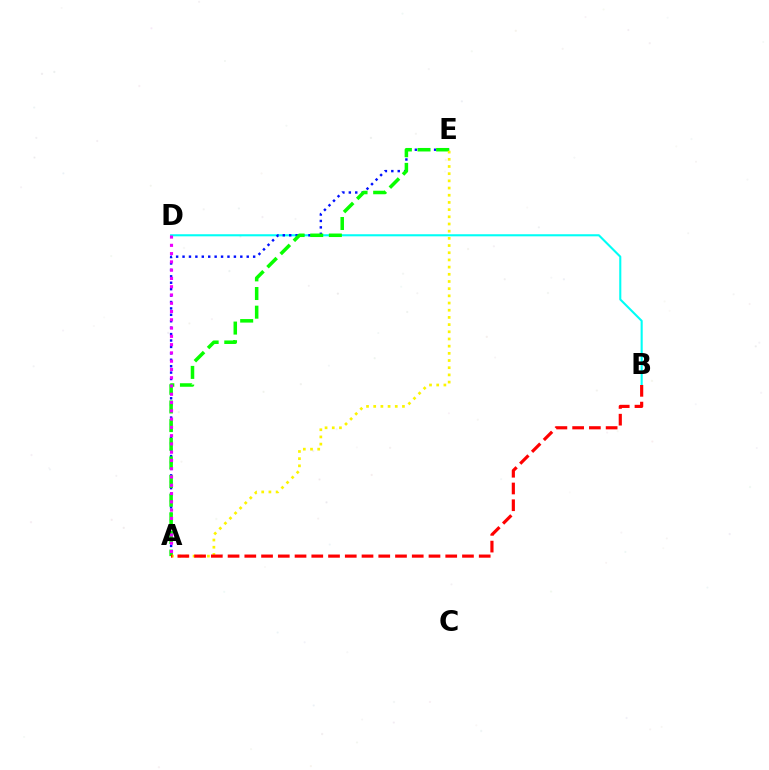{('B', 'D'): [{'color': '#00fff6', 'line_style': 'solid', 'thickness': 1.51}], ('A', 'E'): [{'color': '#0010ff', 'line_style': 'dotted', 'thickness': 1.74}, {'color': '#08ff00', 'line_style': 'dashed', 'thickness': 2.53}, {'color': '#fcf500', 'line_style': 'dotted', 'thickness': 1.95}], ('A', 'D'): [{'color': '#ee00ff', 'line_style': 'dotted', 'thickness': 2.25}], ('A', 'B'): [{'color': '#ff0000', 'line_style': 'dashed', 'thickness': 2.27}]}